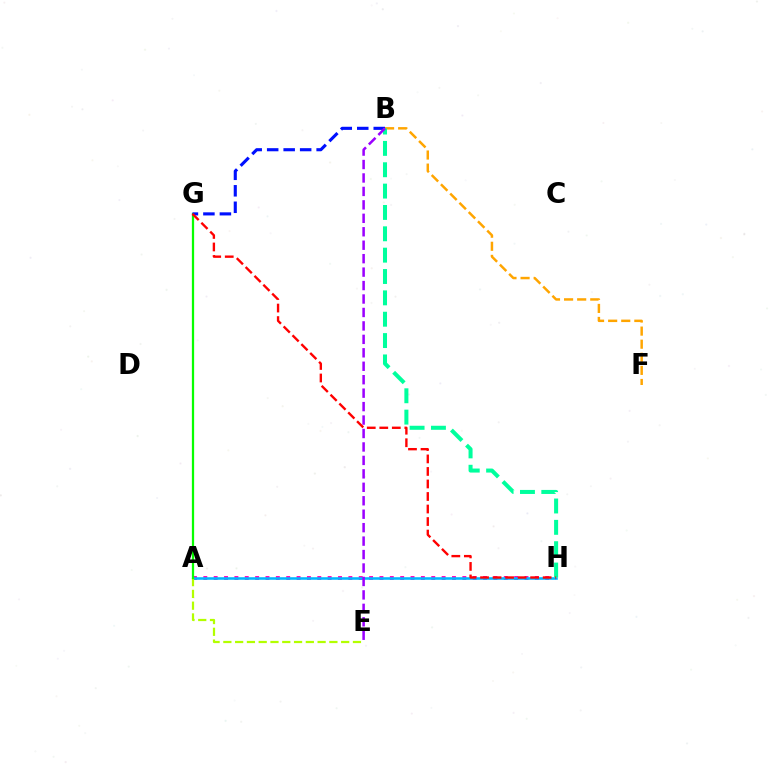{('B', 'F'): [{'color': '#ffa500', 'line_style': 'dashed', 'thickness': 1.78}], ('A', 'H'): [{'color': '#ff00bd', 'line_style': 'dotted', 'thickness': 2.81}, {'color': '#00b5ff', 'line_style': 'solid', 'thickness': 1.85}], ('A', 'E'): [{'color': '#b3ff00', 'line_style': 'dashed', 'thickness': 1.6}], ('A', 'G'): [{'color': '#08ff00', 'line_style': 'solid', 'thickness': 1.63}], ('B', 'G'): [{'color': '#0010ff', 'line_style': 'dashed', 'thickness': 2.24}], ('B', 'H'): [{'color': '#00ff9d', 'line_style': 'dashed', 'thickness': 2.9}], ('B', 'E'): [{'color': '#9b00ff', 'line_style': 'dashed', 'thickness': 1.83}], ('G', 'H'): [{'color': '#ff0000', 'line_style': 'dashed', 'thickness': 1.7}]}